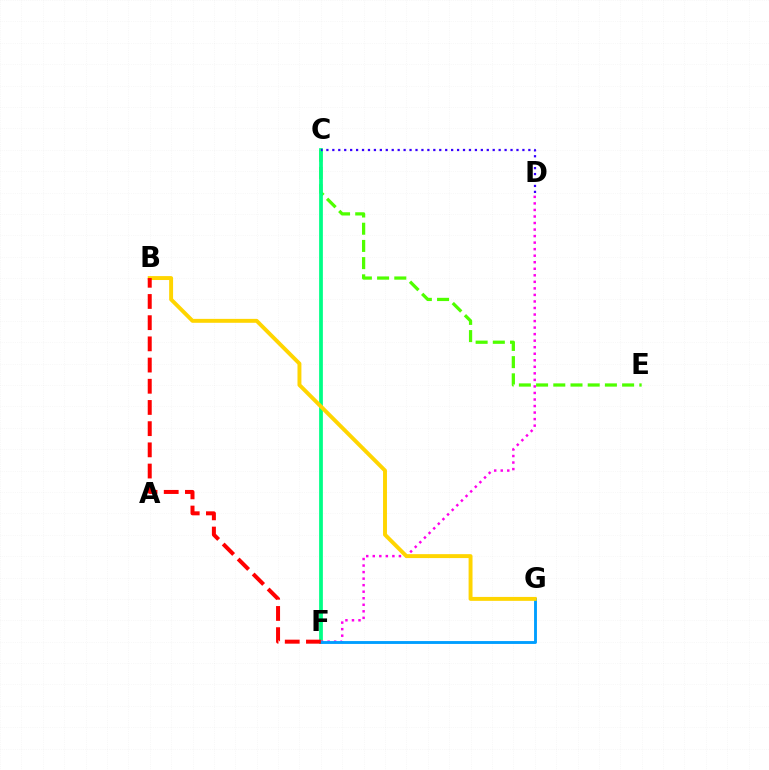{('C', 'E'): [{'color': '#4fff00', 'line_style': 'dashed', 'thickness': 2.34}], ('C', 'F'): [{'color': '#00ff86', 'line_style': 'solid', 'thickness': 2.7}], ('D', 'F'): [{'color': '#ff00ed', 'line_style': 'dotted', 'thickness': 1.78}], ('F', 'G'): [{'color': '#009eff', 'line_style': 'solid', 'thickness': 2.07}], ('B', 'G'): [{'color': '#ffd500', 'line_style': 'solid', 'thickness': 2.83}], ('B', 'F'): [{'color': '#ff0000', 'line_style': 'dashed', 'thickness': 2.88}], ('C', 'D'): [{'color': '#3700ff', 'line_style': 'dotted', 'thickness': 1.61}]}